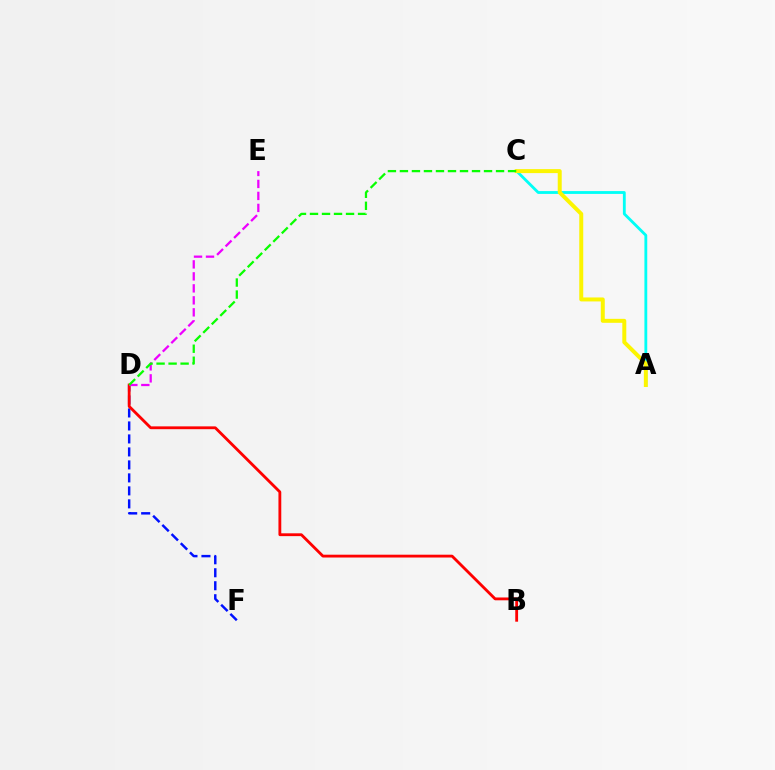{('D', 'F'): [{'color': '#0010ff', 'line_style': 'dashed', 'thickness': 1.76}], ('A', 'C'): [{'color': '#00fff6', 'line_style': 'solid', 'thickness': 2.03}, {'color': '#fcf500', 'line_style': 'solid', 'thickness': 2.86}], ('B', 'D'): [{'color': '#ff0000', 'line_style': 'solid', 'thickness': 2.03}], ('D', 'E'): [{'color': '#ee00ff', 'line_style': 'dashed', 'thickness': 1.63}], ('C', 'D'): [{'color': '#08ff00', 'line_style': 'dashed', 'thickness': 1.63}]}